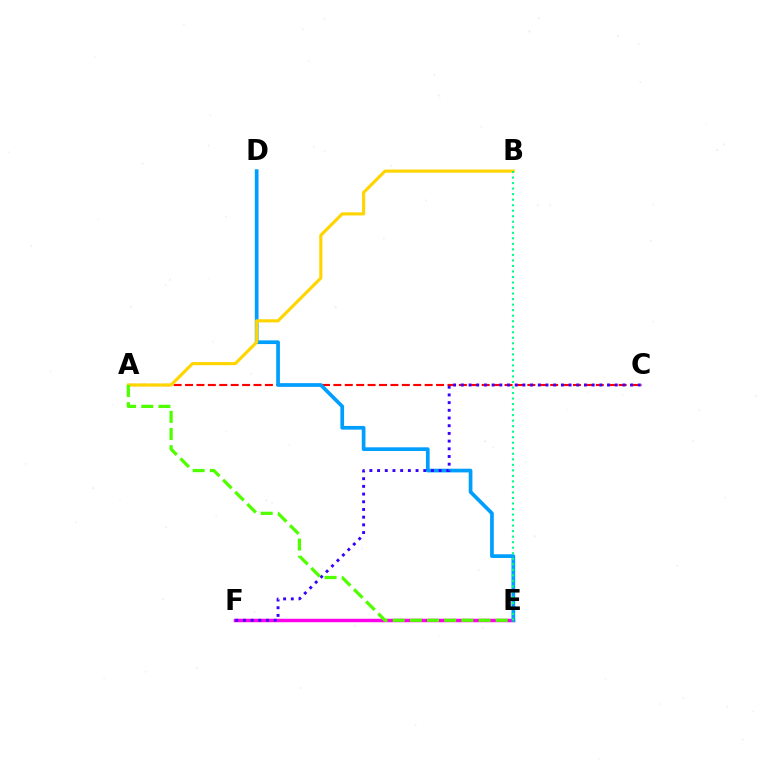{('A', 'C'): [{'color': '#ff0000', 'line_style': 'dashed', 'thickness': 1.55}], ('E', 'F'): [{'color': '#ff00ed', 'line_style': 'solid', 'thickness': 2.49}], ('D', 'E'): [{'color': '#009eff', 'line_style': 'solid', 'thickness': 2.66}], ('C', 'F'): [{'color': '#3700ff', 'line_style': 'dotted', 'thickness': 2.09}], ('A', 'B'): [{'color': '#ffd500', 'line_style': 'solid', 'thickness': 2.24}], ('B', 'E'): [{'color': '#00ff86', 'line_style': 'dotted', 'thickness': 1.5}], ('A', 'E'): [{'color': '#4fff00', 'line_style': 'dashed', 'thickness': 2.33}]}